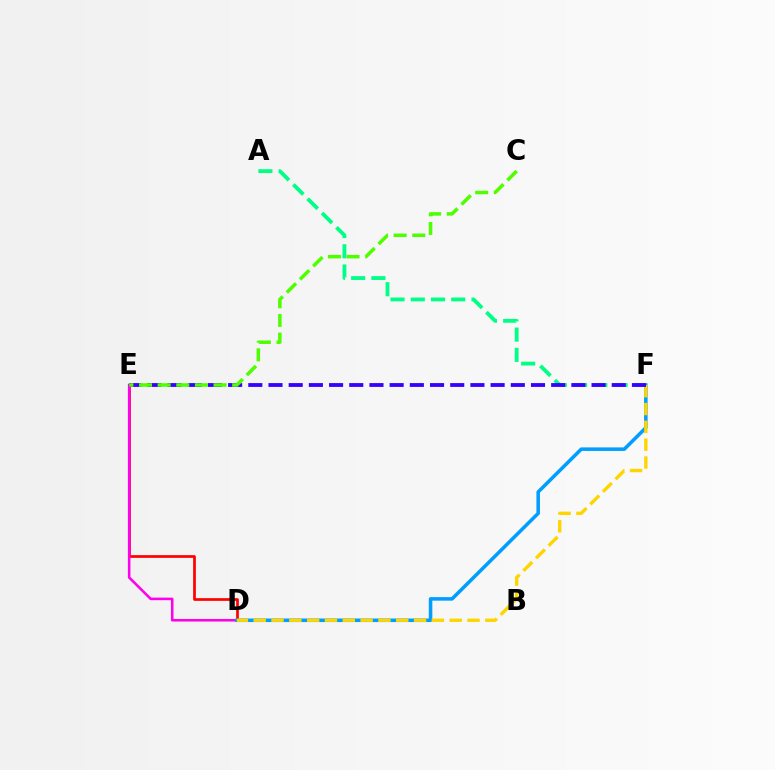{('D', 'E'): [{'color': '#ff0000', 'line_style': 'solid', 'thickness': 1.95}, {'color': '#ff00ed', 'line_style': 'solid', 'thickness': 1.84}], ('D', 'F'): [{'color': '#009eff', 'line_style': 'solid', 'thickness': 2.55}, {'color': '#ffd500', 'line_style': 'dashed', 'thickness': 2.42}], ('A', 'F'): [{'color': '#00ff86', 'line_style': 'dashed', 'thickness': 2.75}], ('E', 'F'): [{'color': '#3700ff', 'line_style': 'dashed', 'thickness': 2.74}], ('C', 'E'): [{'color': '#4fff00', 'line_style': 'dashed', 'thickness': 2.53}]}